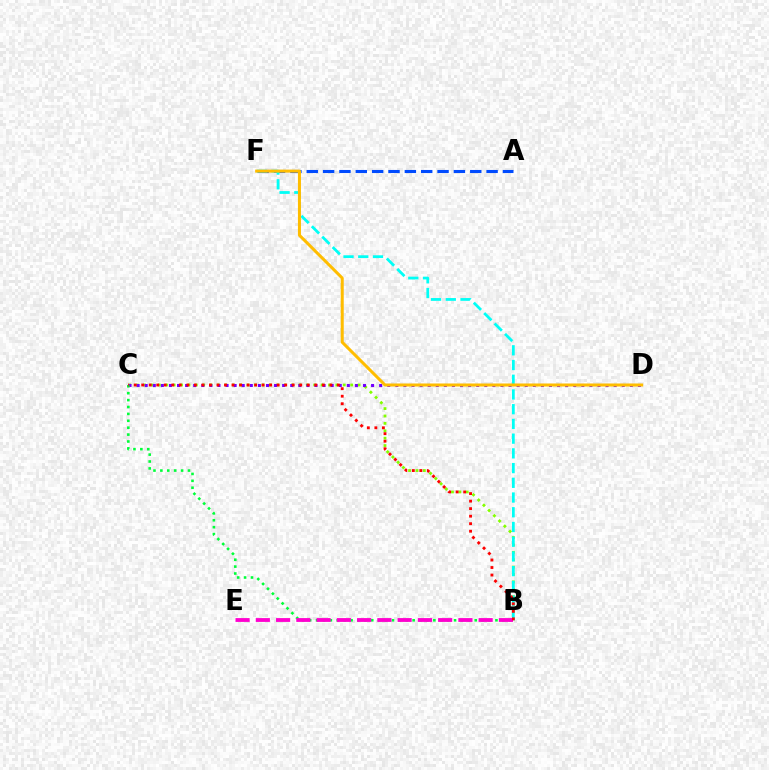{('B', 'C'): [{'color': '#84ff00', 'line_style': 'dotted', 'thickness': 2.01}, {'color': '#00ff39', 'line_style': 'dotted', 'thickness': 1.87}, {'color': '#ff0000', 'line_style': 'dotted', 'thickness': 2.04}], ('A', 'F'): [{'color': '#004bff', 'line_style': 'dashed', 'thickness': 2.22}], ('C', 'D'): [{'color': '#7200ff', 'line_style': 'dotted', 'thickness': 2.2}], ('B', 'F'): [{'color': '#00fff6', 'line_style': 'dashed', 'thickness': 2.0}], ('B', 'E'): [{'color': '#ff00cf', 'line_style': 'dashed', 'thickness': 2.75}], ('D', 'F'): [{'color': '#ffbd00', 'line_style': 'solid', 'thickness': 2.18}]}